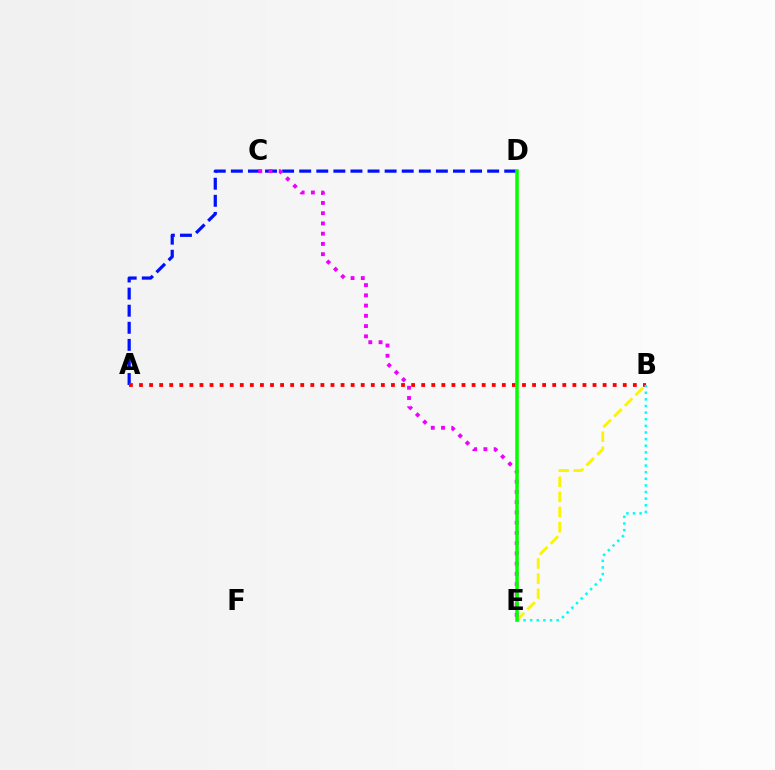{('A', 'D'): [{'color': '#0010ff', 'line_style': 'dashed', 'thickness': 2.32}], ('B', 'E'): [{'color': '#fcf500', 'line_style': 'dashed', 'thickness': 2.05}, {'color': '#00fff6', 'line_style': 'dotted', 'thickness': 1.8}], ('C', 'E'): [{'color': '#ee00ff', 'line_style': 'dotted', 'thickness': 2.78}], ('A', 'B'): [{'color': '#ff0000', 'line_style': 'dotted', 'thickness': 2.74}], ('D', 'E'): [{'color': '#08ff00', 'line_style': 'solid', 'thickness': 2.55}]}